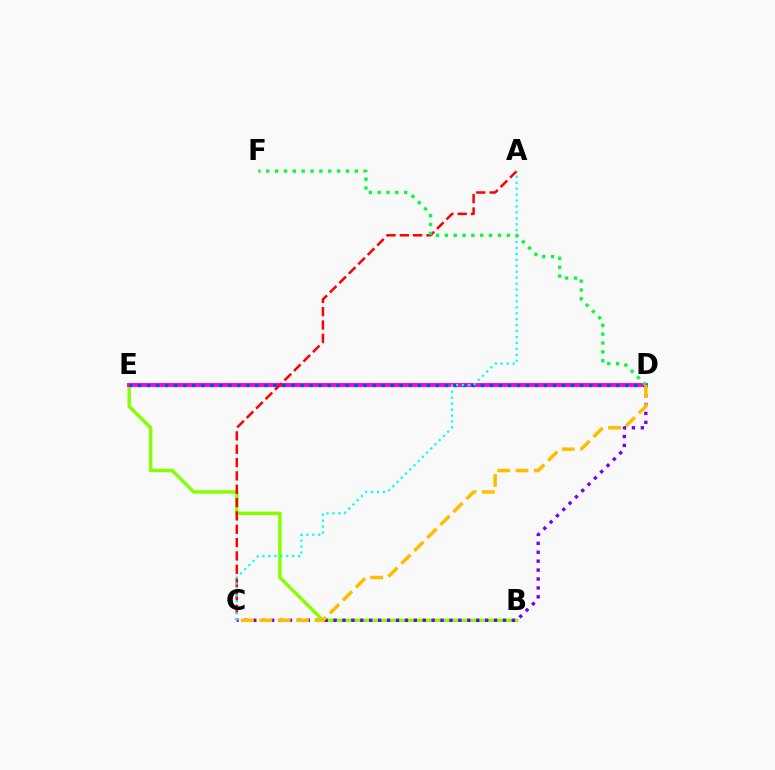{('B', 'E'): [{'color': '#84ff00', 'line_style': 'solid', 'thickness': 2.46}], ('D', 'E'): [{'color': '#ff00cf', 'line_style': 'solid', 'thickness': 2.78}, {'color': '#004bff', 'line_style': 'dotted', 'thickness': 2.45}], ('A', 'C'): [{'color': '#ff0000', 'line_style': 'dashed', 'thickness': 1.81}, {'color': '#00fff6', 'line_style': 'dotted', 'thickness': 1.61}], ('C', 'D'): [{'color': '#7200ff', 'line_style': 'dotted', 'thickness': 2.42}, {'color': '#ffbd00', 'line_style': 'dashed', 'thickness': 2.49}], ('D', 'F'): [{'color': '#00ff39', 'line_style': 'dotted', 'thickness': 2.41}]}